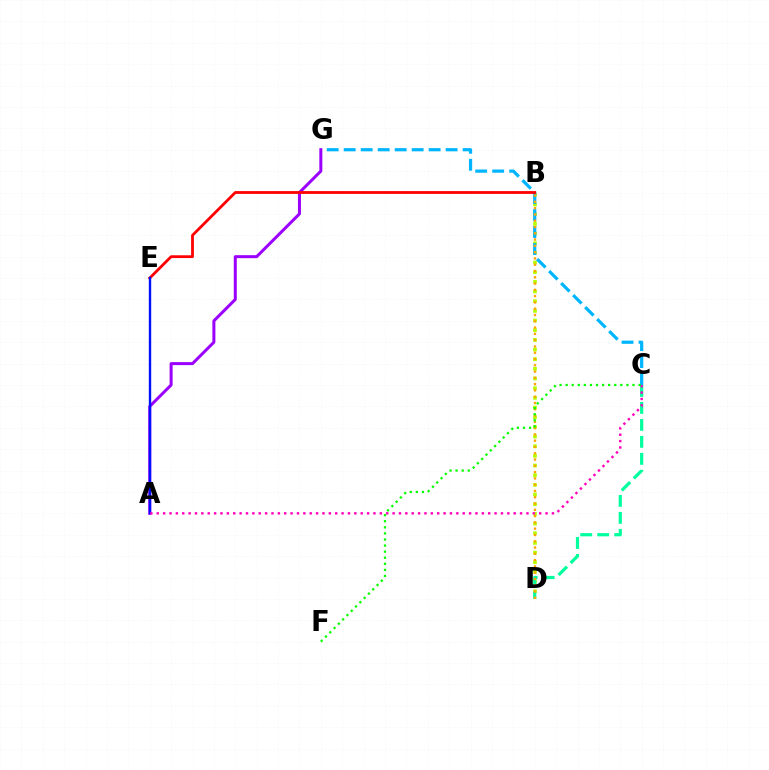{('B', 'D'): [{'color': '#b3ff00', 'line_style': 'dotted', 'thickness': 2.63}, {'color': '#ffa500', 'line_style': 'dotted', 'thickness': 1.71}], ('C', 'D'): [{'color': '#00ff9d', 'line_style': 'dashed', 'thickness': 2.31}], ('C', 'G'): [{'color': '#00b5ff', 'line_style': 'dashed', 'thickness': 2.31}], ('A', 'G'): [{'color': '#9b00ff', 'line_style': 'solid', 'thickness': 2.16}], ('B', 'E'): [{'color': '#ff0000', 'line_style': 'solid', 'thickness': 2.01}], ('A', 'E'): [{'color': '#0010ff', 'line_style': 'solid', 'thickness': 1.71}], ('A', 'C'): [{'color': '#ff00bd', 'line_style': 'dotted', 'thickness': 1.73}], ('C', 'F'): [{'color': '#08ff00', 'line_style': 'dotted', 'thickness': 1.65}]}